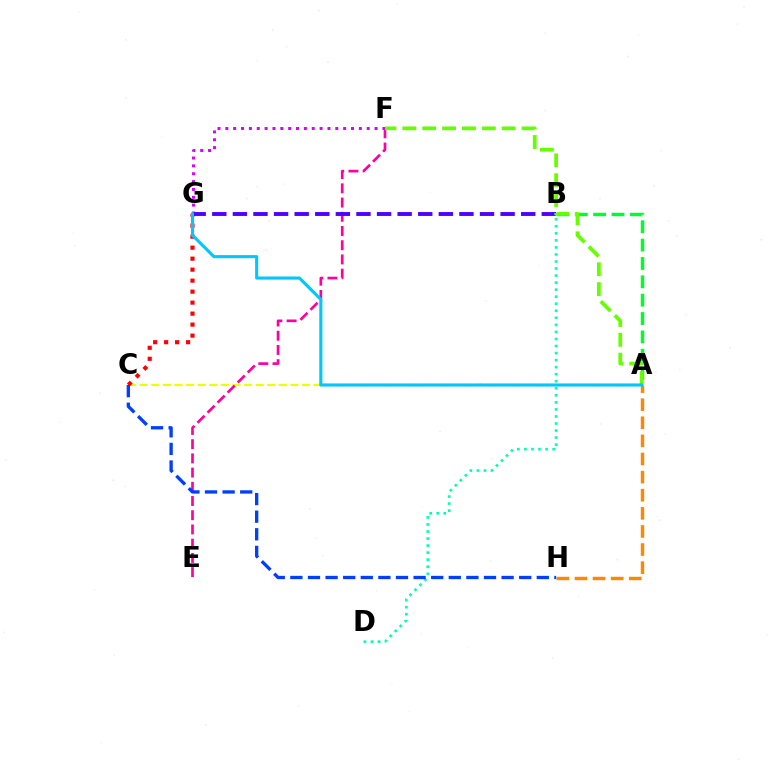{('A', 'C'): [{'color': '#eeff00', 'line_style': 'dashed', 'thickness': 1.58}], ('A', 'H'): [{'color': '#ff8800', 'line_style': 'dashed', 'thickness': 2.46}], ('E', 'F'): [{'color': '#ff00a0', 'line_style': 'dashed', 'thickness': 1.93}], ('C', 'G'): [{'color': '#ff0000', 'line_style': 'dotted', 'thickness': 2.99}], ('B', 'D'): [{'color': '#00ffaf', 'line_style': 'dotted', 'thickness': 1.91}], ('A', 'B'): [{'color': '#00ff27', 'line_style': 'dashed', 'thickness': 2.49}], ('F', 'G'): [{'color': '#d600ff', 'line_style': 'dotted', 'thickness': 2.13}], ('B', 'G'): [{'color': '#4f00ff', 'line_style': 'dashed', 'thickness': 2.8}], ('A', 'F'): [{'color': '#66ff00', 'line_style': 'dashed', 'thickness': 2.7}], ('A', 'G'): [{'color': '#00c7ff', 'line_style': 'solid', 'thickness': 2.24}], ('C', 'H'): [{'color': '#003fff', 'line_style': 'dashed', 'thickness': 2.39}]}